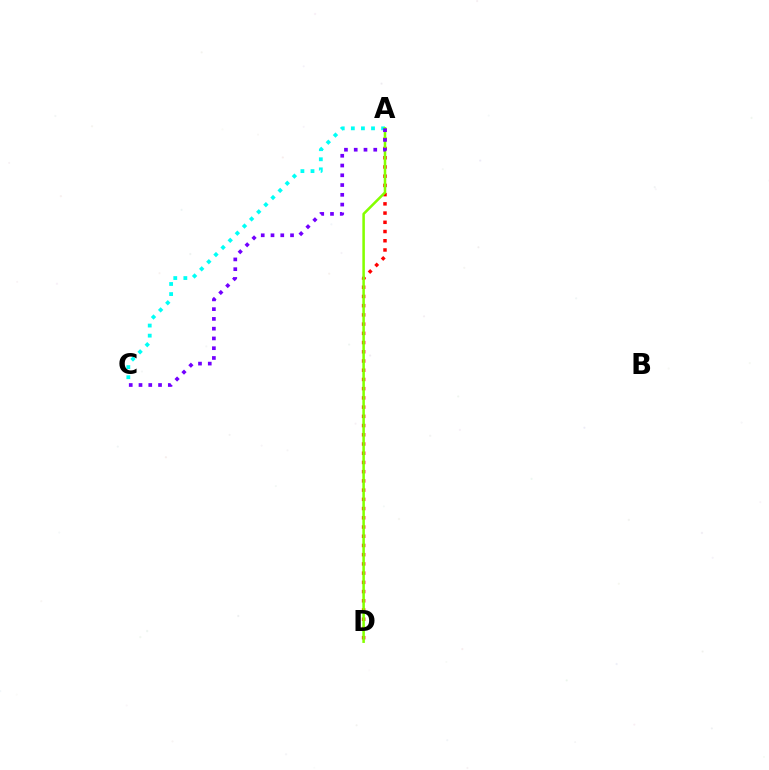{('A', 'D'): [{'color': '#ff0000', 'line_style': 'dotted', 'thickness': 2.51}, {'color': '#84ff00', 'line_style': 'solid', 'thickness': 1.83}], ('A', 'C'): [{'color': '#00fff6', 'line_style': 'dotted', 'thickness': 2.74}, {'color': '#7200ff', 'line_style': 'dotted', 'thickness': 2.65}]}